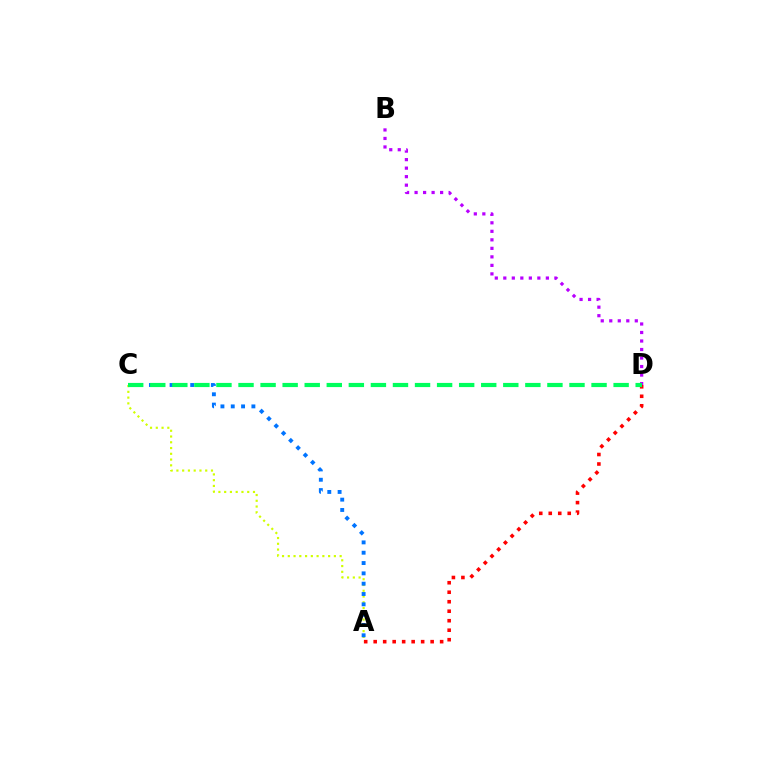{('A', 'D'): [{'color': '#ff0000', 'line_style': 'dotted', 'thickness': 2.58}], ('A', 'C'): [{'color': '#d1ff00', 'line_style': 'dotted', 'thickness': 1.57}, {'color': '#0074ff', 'line_style': 'dotted', 'thickness': 2.8}], ('B', 'D'): [{'color': '#b900ff', 'line_style': 'dotted', 'thickness': 2.31}], ('C', 'D'): [{'color': '#00ff5c', 'line_style': 'dashed', 'thickness': 3.0}]}